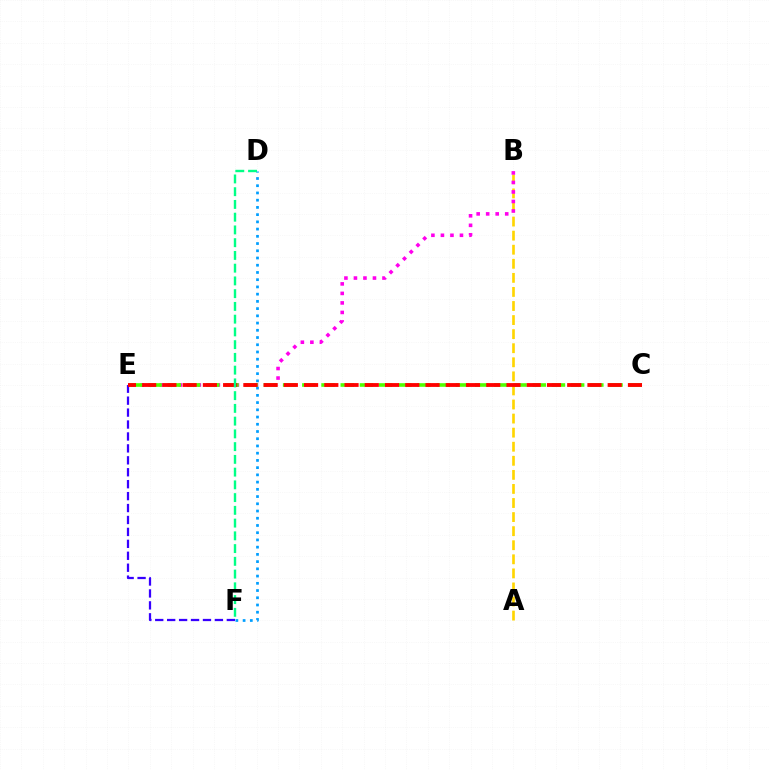{('A', 'B'): [{'color': '#ffd500', 'line_style': 'dashed', 'thickness': 1.91}], ('E', 'F'): [{'color': '#3700ff', 'line_style': 'dashed', 'thickness': 1.62}], ('B', 'E'): [{'color': '#ff00ed', 'line_style': 'dotted', 'thickness': 2.59}], ('D', 'F'): [{'color': '#009eff', 'line_style': 'dotted', 'thickness': 1.96}, {'color': '#00ff86', 'line_style': 'dashed', 'thickness': 1.73}], ('C', 'E'): [{'color': '#4fff00', 'line_style': 'dashed', 'thickness': 2.61}, {'color': '#ff0000', 'line_style': 'dashed', 'thickness': 2.75}]}